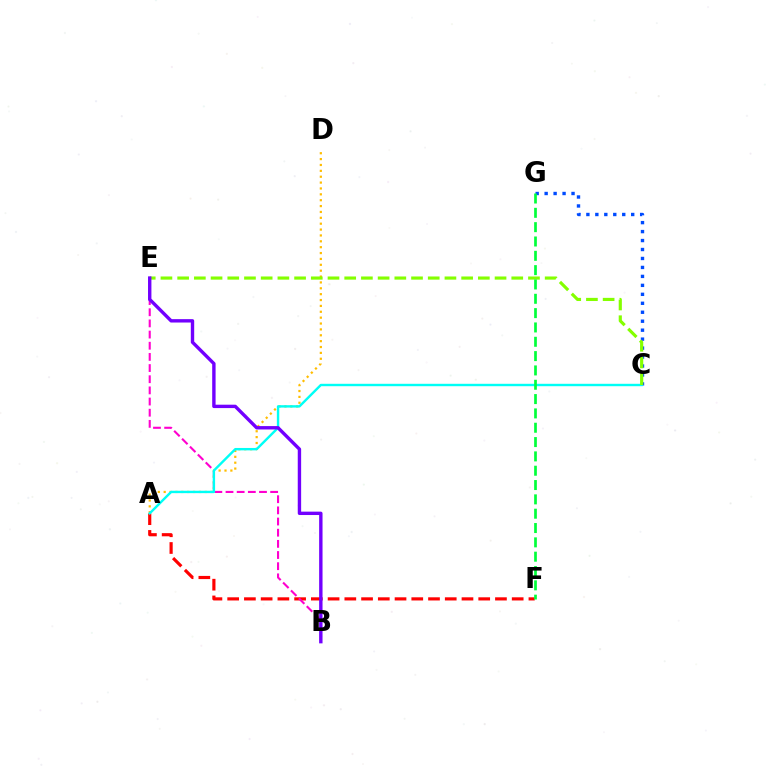{('A', 'F'): [{'color': '#ff0000', 'line_style': 'dashed', 'thickness': 2.27}], ('B', 'E'): [{'color': '#ff00cf', 'line_style': 'dashed', 'thickness': 1.52}, {'color': '#7200ff', 'line_style': 'solid', 'thickness': 2.44}], ('C', 'G'): [{'color': '#004bff', 'line_style': 'dotted', 'thickness': 2.44}], ('A', 'D'): [{'color': '#ffbd00', 'line_style': 'dotted', 'thickness': 1.6}], ('A', 'C'): [{'color': '#00fff6', 'line_style': 'solid', 'thickness': 1.73}], ('C', 'E'): [{'color': '#84ff00', 'line_style': 'dashed', 'thickness': 2.27}], ('F', 'G'): [{'color': '#00ff39', 'line_style': 'dashed', 'thickness': 1.95}]}